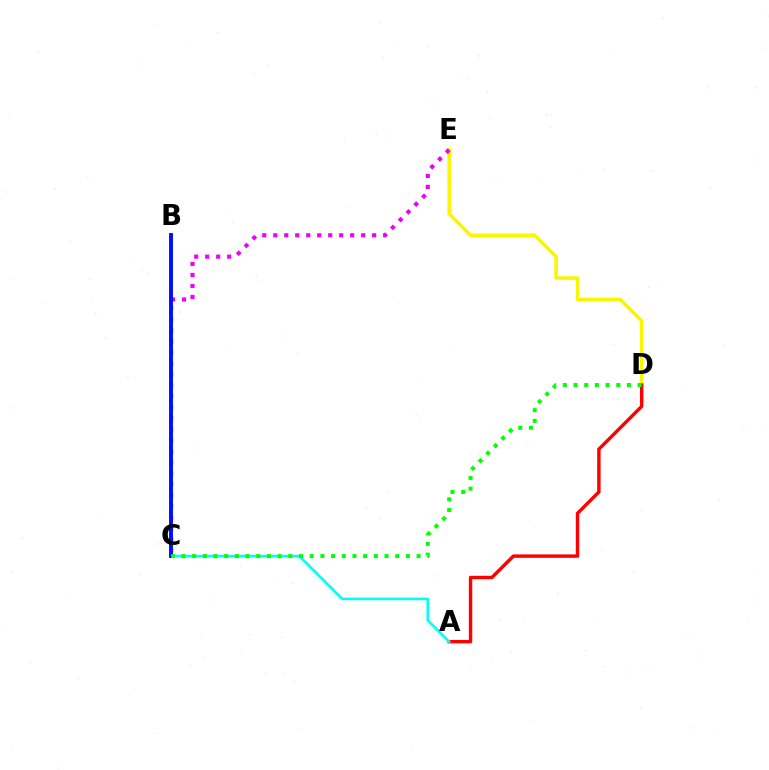{('D', 'E'): [{'color': '#fcf500', 'line_style': 'solid', 'thickness': 2.56}], ('C', 'E'): [{'color': '#ee00ff', 'line_style': 'dotted', 'thickness': 2.99}], ('A', 'D'): [{'color': '#ff0000', 'line_style': 'solid', 'thickness': 2.45}], ('A', 'C'): [{'color': '#00fff6', 'line_style': 'solid', 'thickness': 1.88}], ('B', 'C'): [{'color': '#0010ff', 'line_style': 'solid', 'thickness': 2.83}], ('C', 'D'): [{'color': '#08ff00', 'line_style': 'dotted', 'thickness': 2.9}]}